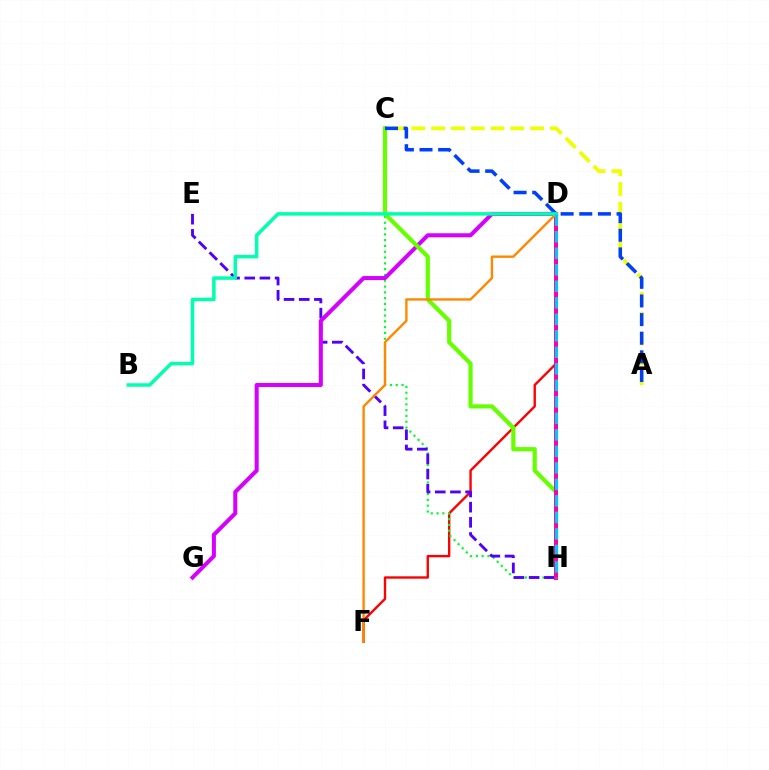{('A', 'C'): [{'color': '#eeff00', 'line_style': 'dashed', 'thickness': 2.69}, {'color': '#003fff', 'line_style': 'dashed', 'thickness': 2.53}], ('D', 'F'): [{'color': '#ff0000', 'line_style': 'solid', 'thickness': 1.72}, {'color': '#ff8800', 'line_style': 'solid', 'thickness': 1.72}], ('C', 'H'): [{'color': '#00ff27', 'line_style': 'dotted', 'thickness': 1.58}, {'color': '#66ff00', 'line_style': 'solid', 'thickness': 3.0}], ('E', 'H'): [{'color': '#4f00ff', 'line_style': 'dashed', 'thickness': 2.06}], ('D', 'G'): [{'color': '#d600ff', 'line_style': 'solid', 'thickness': 2.9}], ('D', 'H'): [{'color': '#ff00a0', 'line_style': 'solid', 'thickness': 2.84}, {'color': '#00c7ff', 'line_style': 'dashed', 'thickness': 2.24}], ('B', 'D'): [{'color': '#00ffaf', 'line_style': 'solid', 'thickness': 2.52}]}